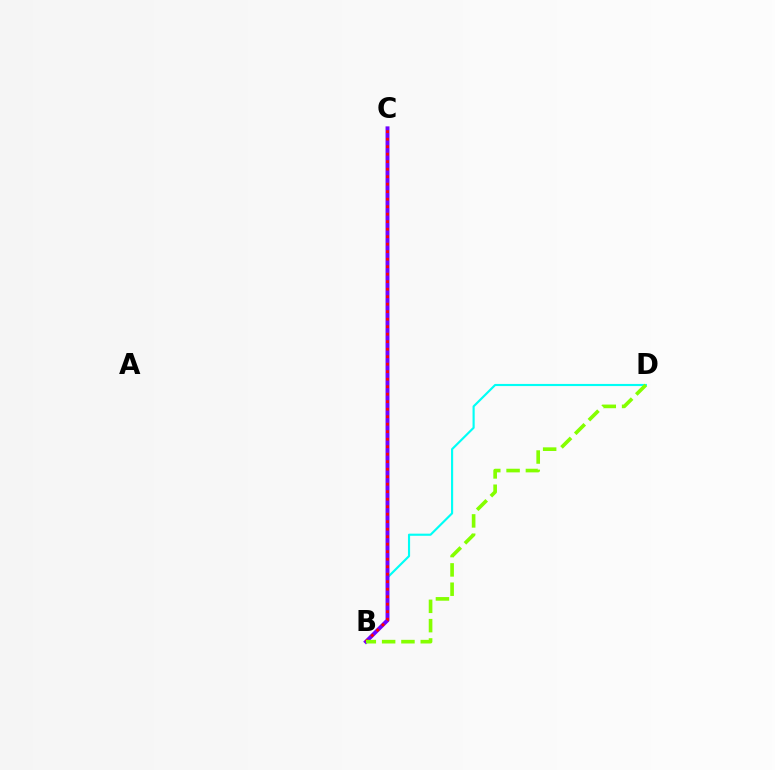{('B', 'D'): [{'color': '#00fff6', 'line_style': 'solid', 'thickness': 1.54}, {'color': '#84ff00', 'line_style': 'dashed', 'thickness': 2.62}], ('B', 'C'): [{'color': '#7200ff', 'line_style': 'solid', 'thickness': 2.82}, {'color': '#ff0000', 'line_style': 'dotted', 'thickness': 2.04}]}